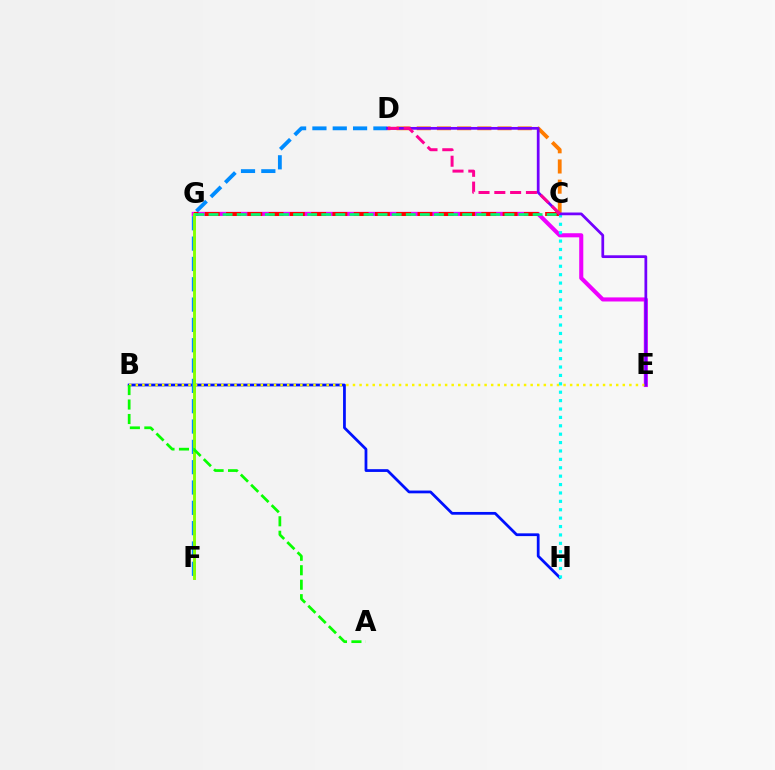{('B', 'H'): [{'color': '#0010ff', 'line_style': 'solid', 'thickness': 1.99}], ('D', 'F'): [{'color': '#008cff', 'line_style': 'dashed', 'thickness': 2.76}], ('E', 'G'): [{'color': '#ee00ff', 'line_style': 'solid', 'thickness': 2.94}], ('C', 'D'): [{'color': '#ff7c00', 'line_style': 'dashed', 'thickness': 2.74}, {'color': '#ff0094', 'line_style': 'dashed', 'thickness': 2.15}], ('C', 'G'): [{'color': '#ff0000', 'line_style': 'dashed', 'thickness': 2.89}, {'color': '#00ff74', 'line_style': 'dashed', 'thickness': 1.91}], ('B', 'E'): [{'color': '#fcf500', 'line_style': 'dotted', 'thickness': 1.79}], ('F', 'G'): [{'color': '#84ff00', 'line_style': 'solid', 'thickness': 2.09}], ('C', 'H'): [{'color': '#00fff6', 'line_style': 'dotted', 'thickness': 2.28}], ('D', 'E'): [{'color': '#7200ff', 'line_style': 'solid', 'thickness': 1.98}], ('A', 'B'): [{'color': '#08ff00', 'line_style': 'dashed', 'thickness': 1.97}]}